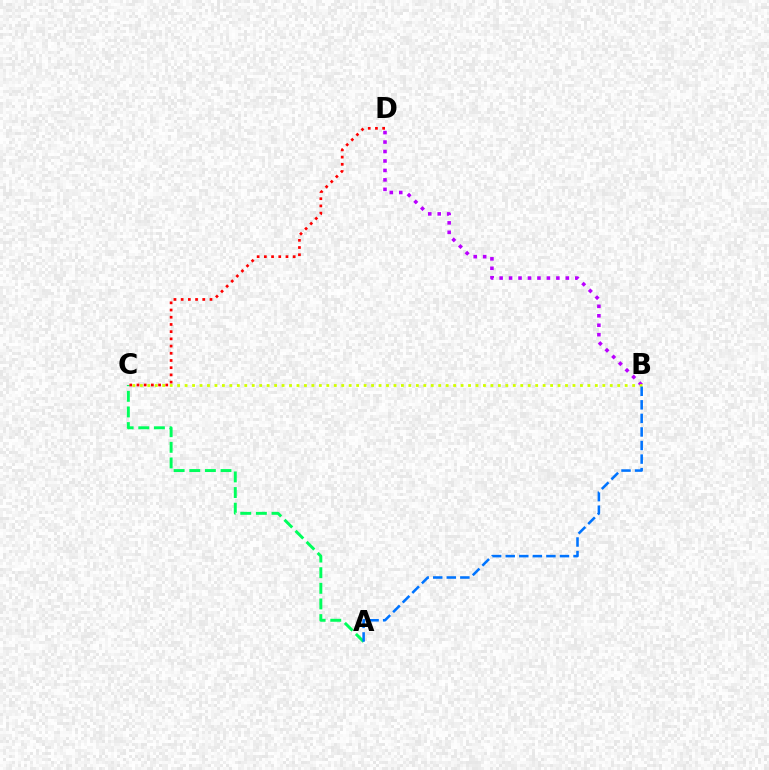{('B', 'D'): [{'color': '#b900ff', 'line_style': 'dotted', 'thickness': 2.57}], ('B', 'C'): [{'color': '#d1ff00', 'line_style': 'dotted', 'thickness': 2.03}], ('A', 'C'): [{'color': '#00ff5c', 'line_style': 'dashed', 'thickness': 2.12}], ('A', 'B'): [{'color': '#0074ff', 'line_style': 'dashed', 'thickness': 1.84}], ('C', 'D'): [{'color': '#ff0000', 'line_style': 'dotted', 'thickness': 1.96}]}